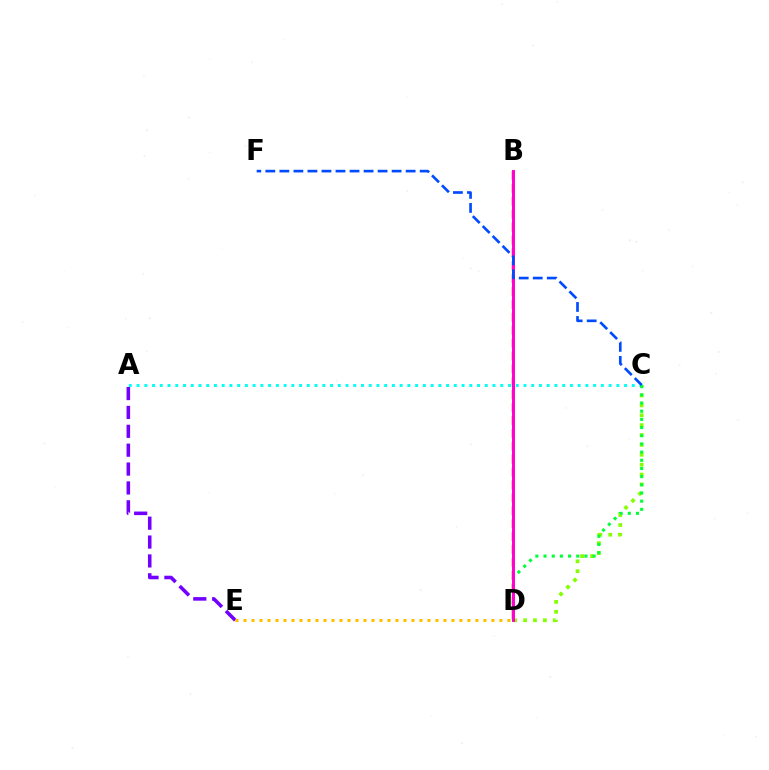{('C', 'D'): [{'color': '#84ff00', 'line_style': 'dotted', 'thickness': 2.69}, {'color': '#00ff39', 'line_style': 'dotted', 'thickness': 2.22}], ('A', 'E'): [{'color': '#7200ff', 'line_style': 'dashed', 'thickness': 2.56}], ('B', 'D'): [{'color': '#ff0000', 'line_style': 'dashed', 'thickness': 1.75}, {'color': '#ff00cf', 'line_style': 'solid', 'thickness': 2.12}], ('D', 'E'): [{'color': '#ffbd00', 'line_style': 'dotted', 'thickness': 2.17}], ('A', 'C'): [{'color': '#00fff6', 'line_style': 'dotted', 'thickness': 2.1}], ('C', 'F'): [{'color': '#004bff', 'line_style': 'dashed', 'thickness': 1.91}]}